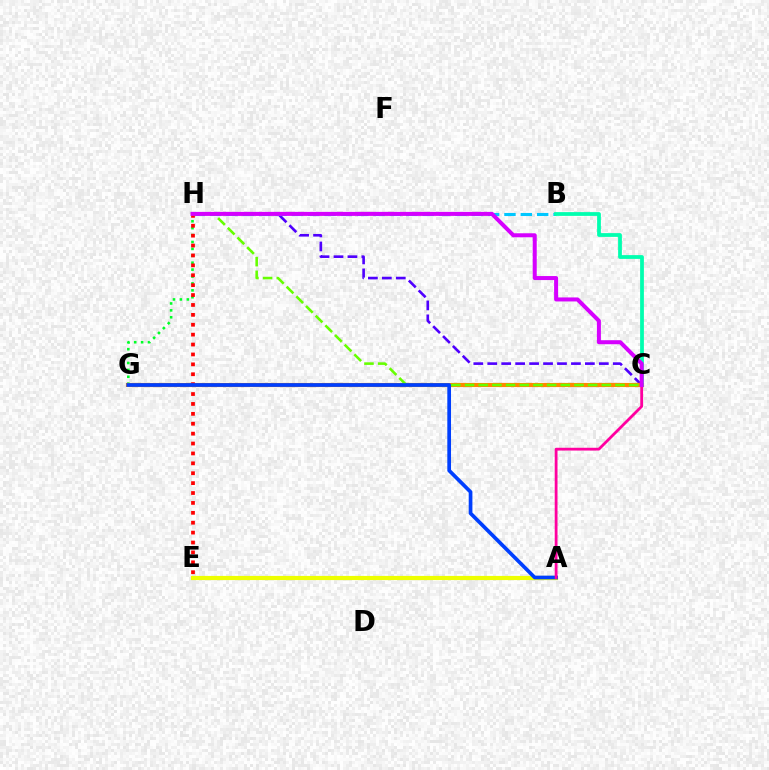{('G', 'H'): [{'color': '#00ff27', 'line_style': 'dotted', 'thickness': 1.88}], ('C', 'H'): [{'color': '#4f00ff', 'line_style': 'dashed', 'thickness': 1.89}, {'color': '#66ff00', 'line_style': 'dashed', 'thickness': 1.86}, {'color': '#d600ff', 'line_style': 'solid', 'thickness': 2.89}], ('B', 'H'): [{'color': '#00c7ff', 'line_style': 'dashed', 'thickness': 2.22}], ('A', 'E'): [{'color': '#eeff00', 'line_style': 'solid', 'thickness': 3.0}], ('C', 'G'): [{'color': '#ff8800', 'line_style': 'solid', 'thickness': 2.99}], ('E', 'H'): [{'color': '#ff0000', 'line_style': 'dotted', 'thickness': 2.69}], ('A', 'G'): [{'color': '#003fff', 'line_style': 'solid', 'thickness': 2.67}], ('B', 'C'): [{'color': '#00ffaf', 'line_style': 'solid', 'thickness': 2.71}], ('A', 'C'): [{'color': '#ff00a0', 'line_style': 'solid', 'thickness': 2.01}]}